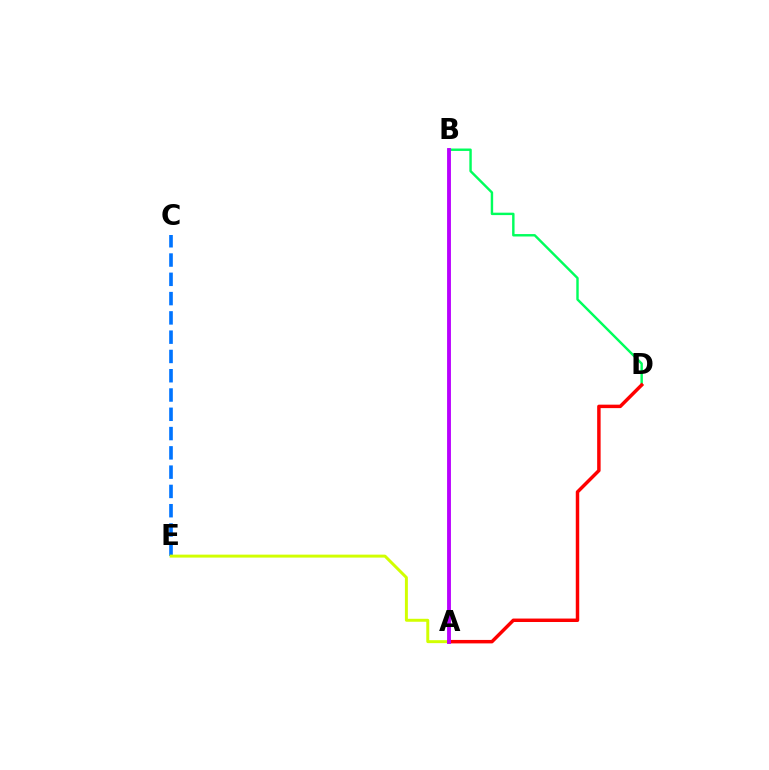{('C', 'E'): [{'color': '#0074ff', 'line_style': 'dashed', 'thickness': 2.62}], ('B', 'D'): [{'color': '#00ff5c', 'line_style': 'solid', 'thickness': 1.74}], ('A', 'E'): [{'color': '#d1ff00', 'line_style': 'solid', 'thickness': 2.13}], ('A', 'D'): [{'color': '#ff0000', 'line_style': 'solid', 'thickness': 2.49}], ('A', 'B'): [{'color': '#b900ff', 'line_style': 'solid', 'thickness': 2.77}]}